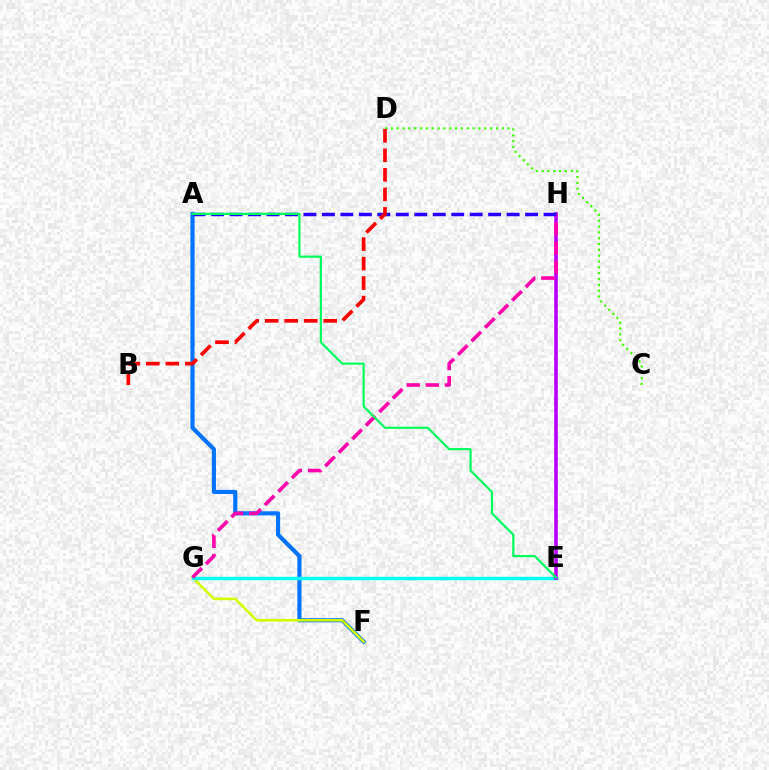{('A', 'F'): [{'color': '#0074ff', 'line_style': 'solid', 'thickness': 2.99}], ('F', 'G'): [{'color': '#d1ff00', 'line_style': 'solid', 'thickness': 1.89}], ('E', 'H'): [{'color': '#ff9400', 'line_style': 'dashed', 'thickness': 1.65}, {'color': '#b900ff', 'line_style': 'solid', 'thickness': 2.58}], ('E', 'G'): [{'color': '#00fff6', 'line_style': 'solid', 'thickness': 2.46}], ('C', 'D'): [{'color': '#3dff00', 'line_style': 'dotted', 'thickness': 1.59}], ('G', 'H'): [{'color': '#ff00ac', 'line_style': 'dashed', 'thickness': 2.6}], ('A', 'H'): [{'color': '#2500ff', 'line_style': 'dashed', 'thickness': 2.51}], ('B', 'D'): [{'color': '#ff0000', 'line_style': 'dashed', 'thickness': 2.65}], ('A', 'E'): [{'color': '#00ff5c', 'line_style': 'solid', 'thickness': 1.58}]}